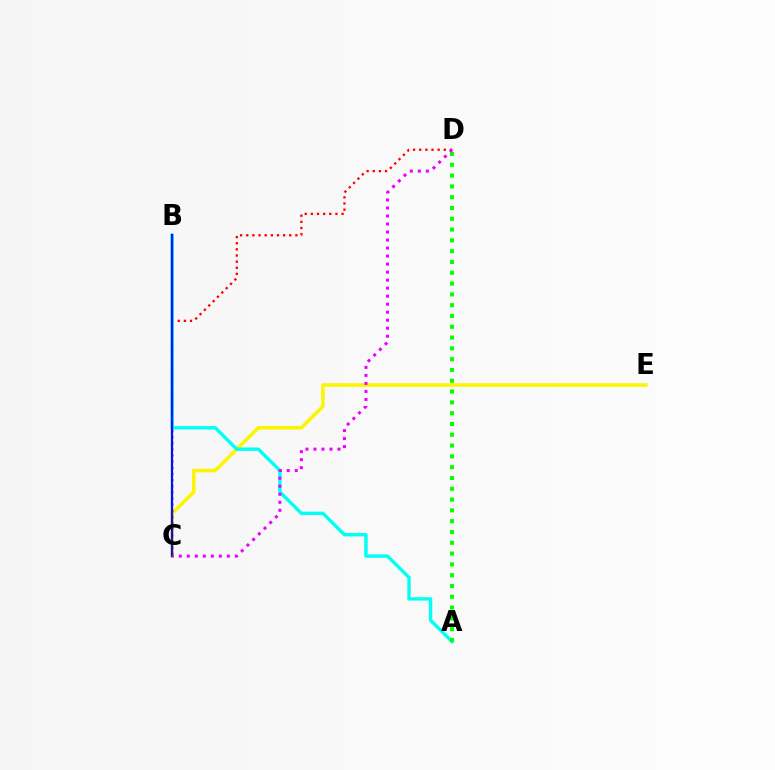{('C', 'E'): [{'color': '#fcf500', 'line_style': 'solid', 'thickness': 2.55}], ('C', 'D'): [{'color': '#ff0000', 'line_style': 'dotted', 'thickness': 1.67}, {'color': '#ee00ff', 'line_style': 'dotted', 'thickness': 2.18}], ('A', 'B'): [{'color': '#00fff6', 'line_style': 'solid', 'thickness': 2.44}], ('A', 'D'): [{'color': '#08ff00', 'line_style': 'dotted', 'thickness': 2.93}], ('B', 'C'): [{'color': '#0010ff', 'line_style': 'solid', 'thickness': 1.63}]}